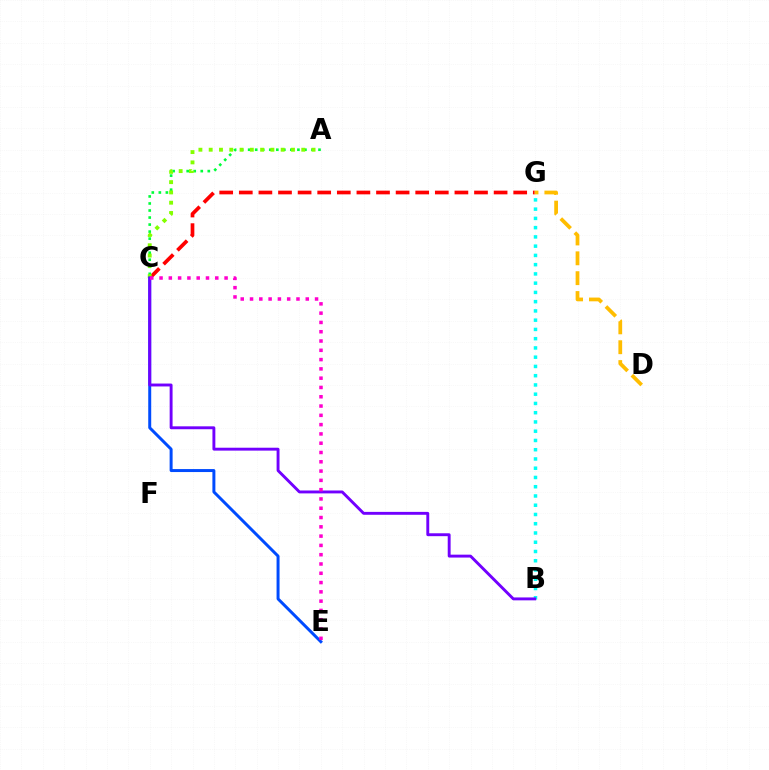{('C', 'G'): [{'color': '#ff0000', 'line_style': 'dashed', 'thickness': 2.66}], ('A', 'C'): [{'color': '#00ff39', 'line_style': 'dotted', 'thickness': 1.91}, {'color': '#84ff00', 'line_style': 'dotted', 'thickness': 2.79}], ('D', 'G'): [{'color': '#ffbd00', 'line_style': 'dashed', 'thickness': 2.7}], ('B', 'G'): [{'color': '#00fff6', 'line_style': 'dotted', 'thickness': 2.51}], ('C', 'E'): [{'color': '#004bff', 'line_style': 'solid', 'thickness': 2.14}, {'color': '#ff00cf', 'line_style': 'dotted', 'thickness': 2.52}], ('B', 'C'): [{'color': '#7200ff', 'line_style': 'solid', 'thickness': 2.09}]}